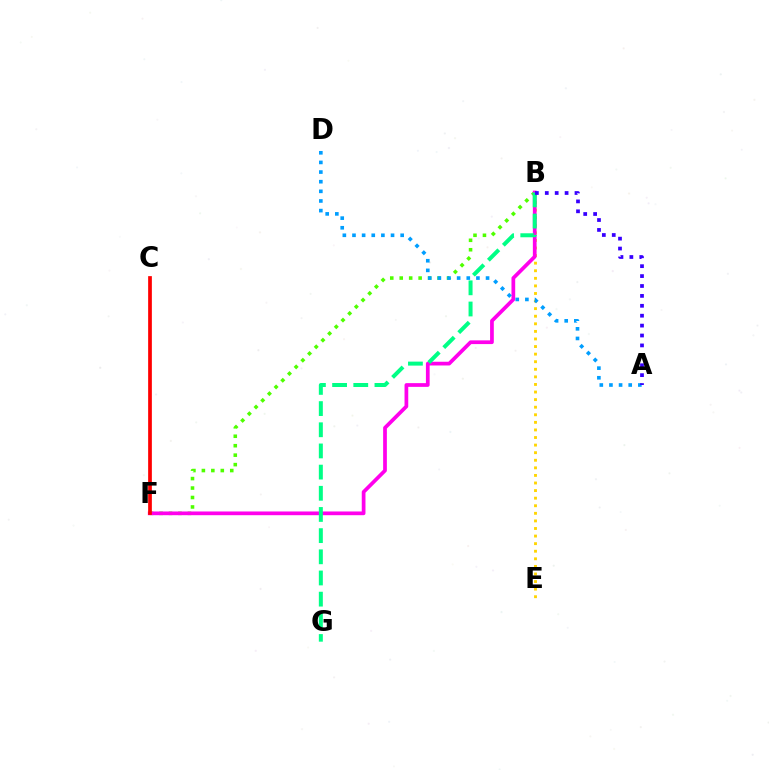{('B', 'E'): [{'color': '#ffd500', 'line_style': 'dotted', 'thickness': 2.06}], ('B', 'F'): [{'color': '#4fff00', 'line_style': 'dotted', 'thickness': 2.57}, {'color': '#ff00ed', 'line_style': 'solid', 'thickness': 2.68}], ('B', 'G'): [{'color': '#00ff86', 'line_style': 'dashed', 'thickness': 2.88}], ('C', 'F'): [{'color': '#ff0000', 'line_style': 'solid', 'thickness': 2.68}], ('A', 'D'): [{'color': '#009eff', 'line_style': 'dotted', 'thickness': 2.62}], ('A', 'B'): [{'color': '#3700ff', 'line_style': 'dotted', 'thickness': 2.69}]}